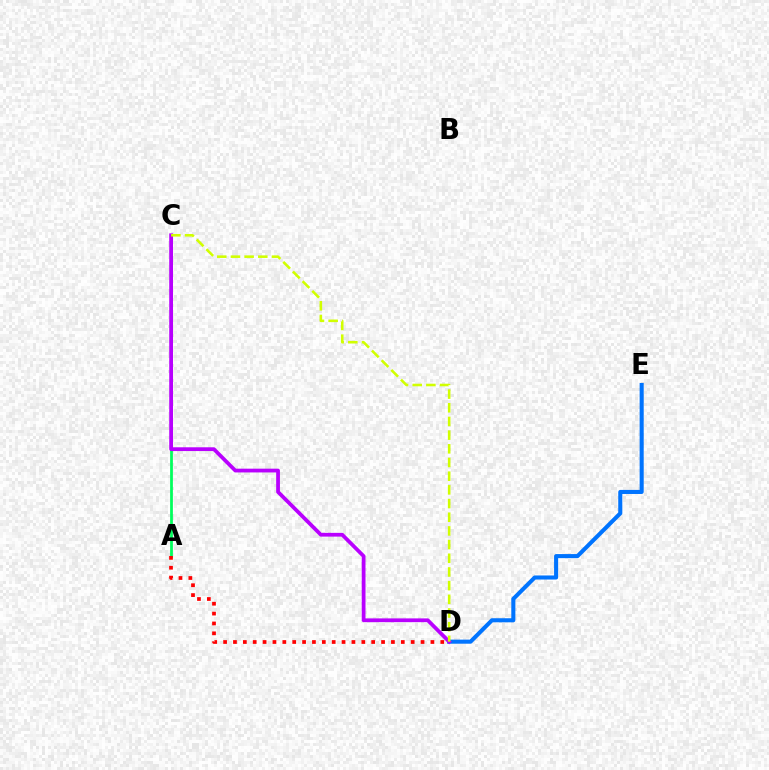{('A', 'C'): [{'color': '#00ff5c', 'line_style': 'solid', 'thickness': 1.99}], ('D', 'E'): [{'color': '#0074ff', 'line_style': 'solid', 'thickness': 2.93}], ('A', 'D'): [{'color': '#ff0000', 'line_style': 'dotted', 'thickness': 2.68}], ('C', 'D'): [{'color': '#b900ff', 'line_style': 'solid', 'thickness': 2.71}, {'color': '#d1ff00', 'line_style': 'dashed', 'thickness': 1.86}]}